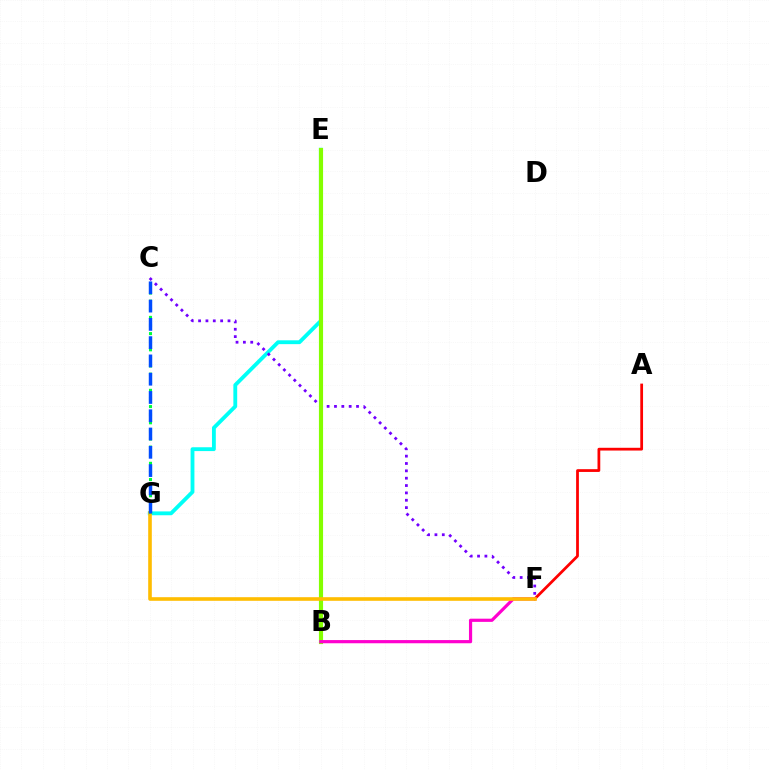{('A', 'F'): [{'color': '#ff0000', 'line_style': 'solid', 'thickness': 1.99}], ('E', 'G'): [{'color': '#00fff6', 'line_style': 'solid', 'thickness': 2.76}], ('C', 'F'): [{'color': '#7200ff', 'line_style': 'dotted', 'thickness': 2.0}], ('B', 'E'): [{'color': '#84ff00', 'line_style': 'solid', 'thickness': 2.99}], ('B', 'F'): [{'color': '#ff00cf', 'line_style': 'solid', 'thickness': 2.29}], ('F', 'G'): [{'color': '#ffbd00', 'line_style': 'solid', 'thickness': 2.6}], ('C', 'G'): [{'color': '#00ff39', 'line_style': 'dotted', 'thickness': 2.2}, {'color': '#004bff', 'line_style': 'dashed', 'thickness': 2.48}]}